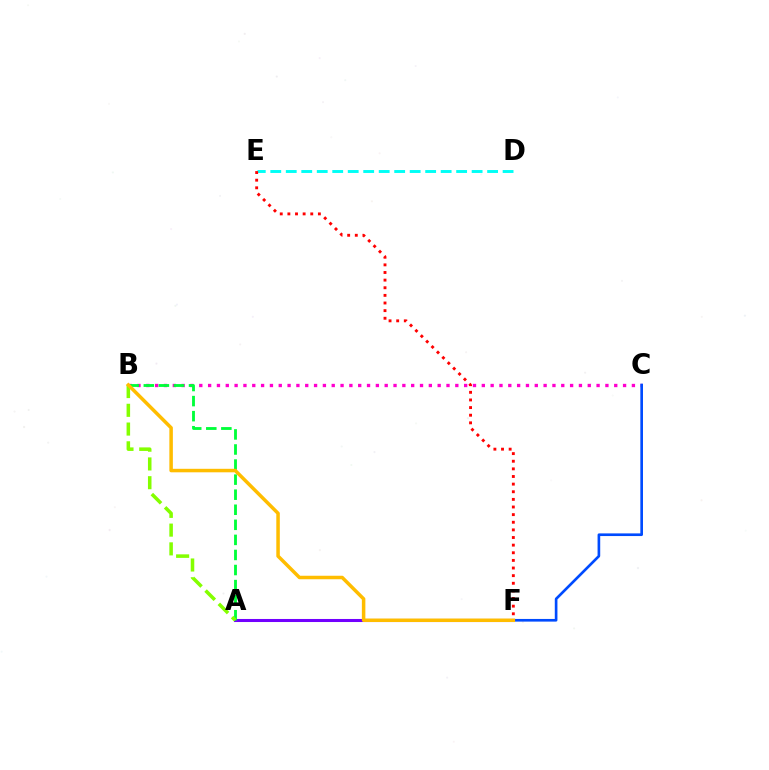{('B', 'C'): [{'color': '#ff00cf', 'line_style': 'dotted', 'thickness': 2.4}], ('A', 'F'): [{'color': '#7200ff', 'line_style': 'solid', 'thickness': 2.2}], ('A', 'B'): [{'color': '#00ff39', 'line_style': 'dashed', 'thickness': 2.05}, {'color': '#84ff00', 'line_style': 'dashed', 'thickness': 2.55}], ('D', 'E'): [{'color': '#00fff6', 'line_style': 'dashed', 'thickness': 2.1}], ('C', 'F'): [{'color': '#004bff', 'line_style': 'solid', 'thickness': 1.91}], ('E', 'F'): [{'color': '#ff0000', 'line_style': 'dotted', 'thickness': 2.07}], ('B', 'F'): [{'color': '#ffbd00', 'line_style': 'solid', 'thickness': 2.52}]}